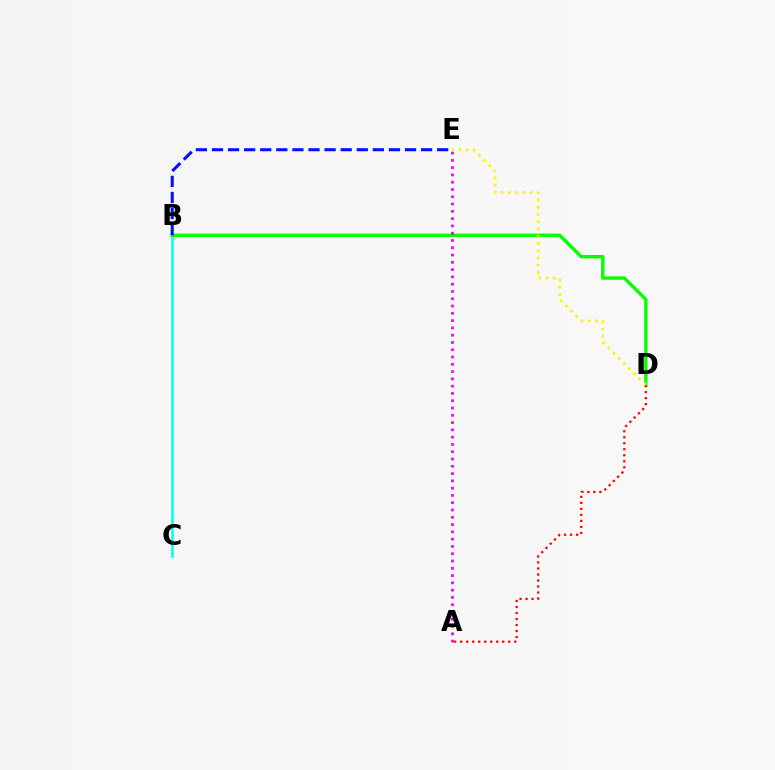{('B', 'C'): [{'color': '#00fff6', 'line_style': 'solid', 'thickness': 1.85}], ('B', 'D'): [{'color': '#08ff00', 'line_style': 'solid', 'thickness': 2.44}], ('B', 'E'): [{'color': '#0010ff', 'line_style': 'dashed', 'thickness': 2.19}], ('A', 'D'): [{'color': '#ff0000', 'line_style': 'dotted', 'thickness': 1.63}], ('D', 'E'): [{'color': '#fcf500', 'line_style': 'dotted', 'thickness': 1.97}], ('A', 'E'): [{'color': '#ee00ff', 'line_style': 'dotted', 'thickness': 1.98}]}